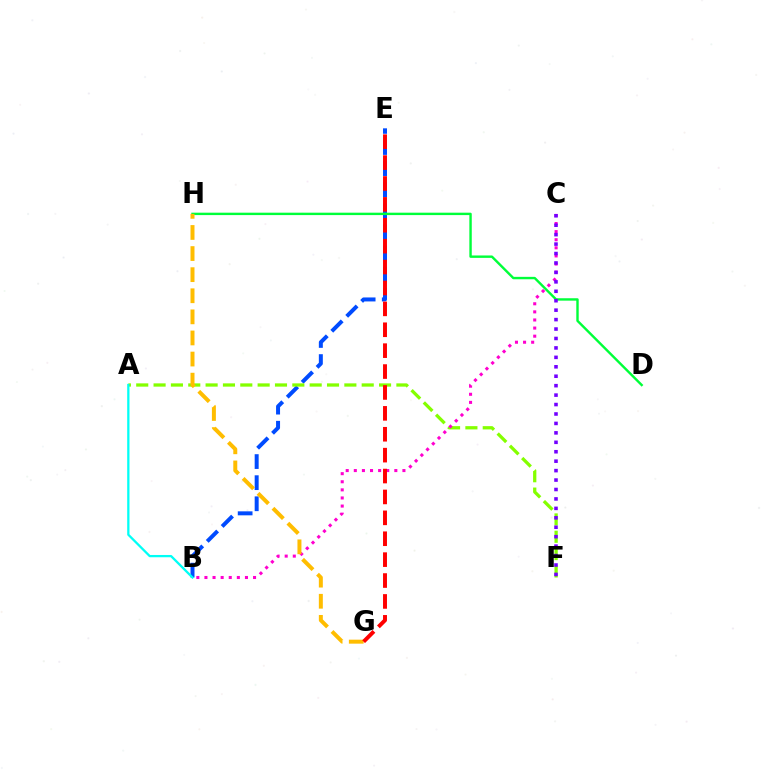{('B', 'E'): [{'color': '#004bff', 'line_style': 'dashed', 'thickness': 2.87}], ('A', 'F'): [{'color': '#84ff00', 'line_style': 'dashed', 'thickness': 2.36}], ('A', 'B'): [{'color': '#00fff6', 'line_style': 'solid', 'thickness': 1.64}], ('B', 'C'): [{'color': '#ff00cf', 'line_style': 'dotted', 'thickness': 2.2}], ('D', 'H'): [{'color': '#00ff39', 'line_style': 'solid', 'thickness': 1.73}], ('G', 'H'): [{'color': '#ffbd00', 'line_style': 'dashed', 'thickness': 2.87}], ('E', 'G'): [{'color': '#ff0000', 'line_style': 'dashed', 'thickness': 2.84}], ('C', 'F'): [{'color': '#7200ff', 'line_style': 'dotted', 'thickness': 2.56}]}